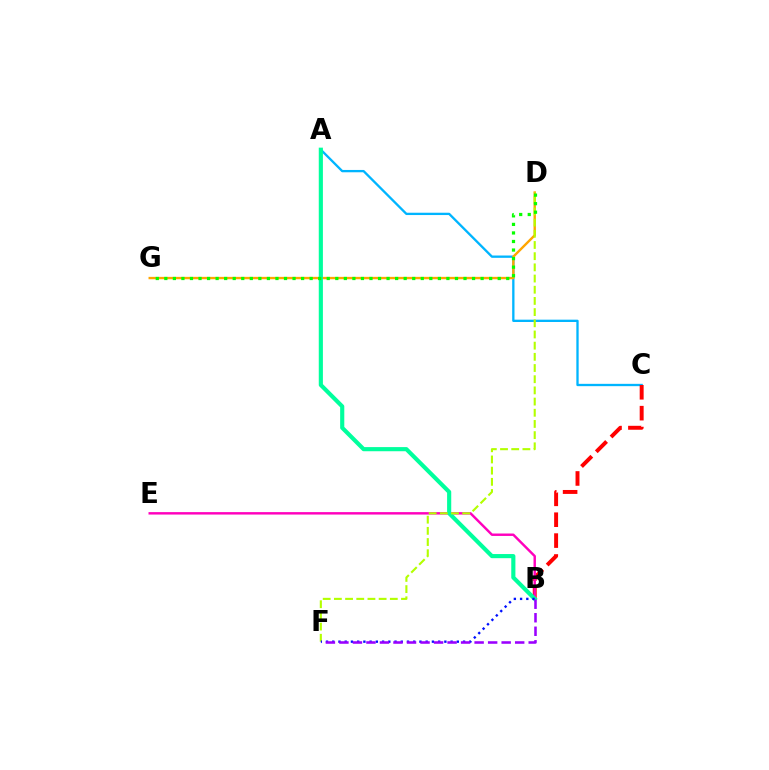{('A', 'C'): [{'color': '#00b5ff', 'line_style': 'solid', 'thickness': 1.67}], ('B', 'C'): [{'color': '#ff0000', 'line_style': 'dashed', 'thickness': 2.84}], ('D', 'G'): [{'color': '#ffa500', 'line_style': 'solid', 'thickness': 1.72}, {'color': '#08ff00', 'line_style': 'dotted', 'thickness': 2.32}], ('B', 'E'): [{'color': '#ff00bd', 'line_style': 'solid', 'thickness': 1.75}], ('A', 'B'): [{'color': '#00ff9d', 'line_style': 'solid', 'thickness': 2.98}], ('D', 'F'): [{'color': '#b3ff00', 'line_style': 'dashed', 'thickness': 1.52}], ('B', 'F'): [{'color': '#0010ff', 'line_style': 'dotted', 'thickness': 1.69}, {'color': '#9b00ff', 'line_style': 'dashed', 'thickness': 1.84}]}